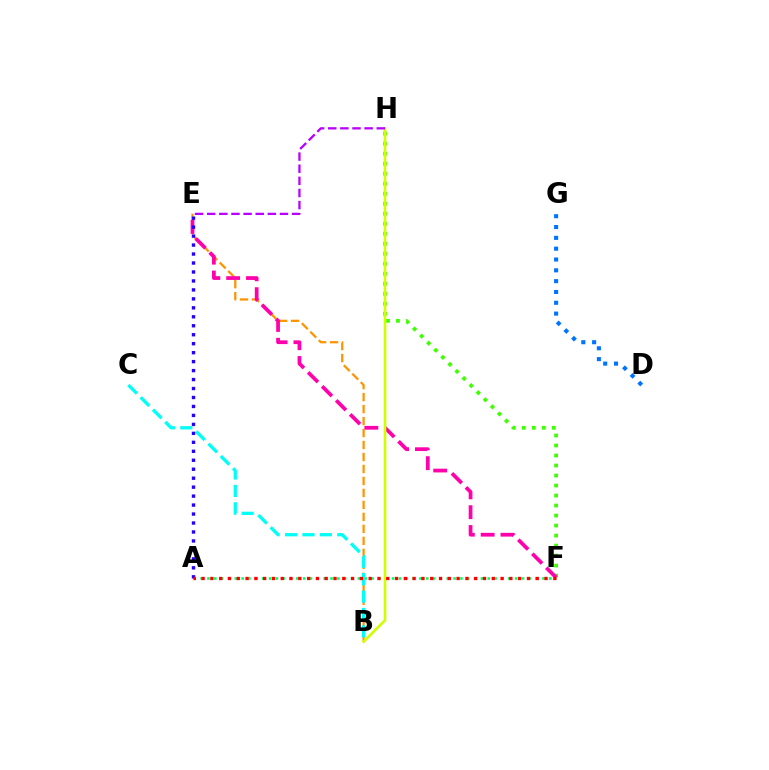{('B', 'E'): [{'color': '#ff9400', 'line_style': 'dashed', 'thickness': 1.63}], ('A', 'F'): [{'color': '#00ff5c', 'line_style': 'dotted', 'thickness': 1.86}, {'color': '#ff0000', 'line_style': 'dotted', 'thickness': 2.39}], ('F', 'H'): [{'color': '#3dff00', 'line_style': 'dotted', 'thickness': 2.72}], ('B', 'C'): [{'color': '#00fff6', 'line_style': 'dashed', 'thickness': 2.36}], ('E', 'F'): [{'color': '#ff00ac', 'line_style': 'dashed', 'thickness': 2.69}], ('B', 'H'): [{'color': '#d1ff00', 'line_style': 'solid', 'thickness': 1.91}], ('A', 'E'): [{'color': '#2500ff', 'line_style': 'dotted', 'thickness': 2.44}], ('D', 'G'): [{'color': '#0074ff', 'line_style': 'dotted', 'thickness': 2.94}], ('E', 'H'): [{'color': '#b900ff', 'line_style': 'dashed', 'thickness': 1.65}]}